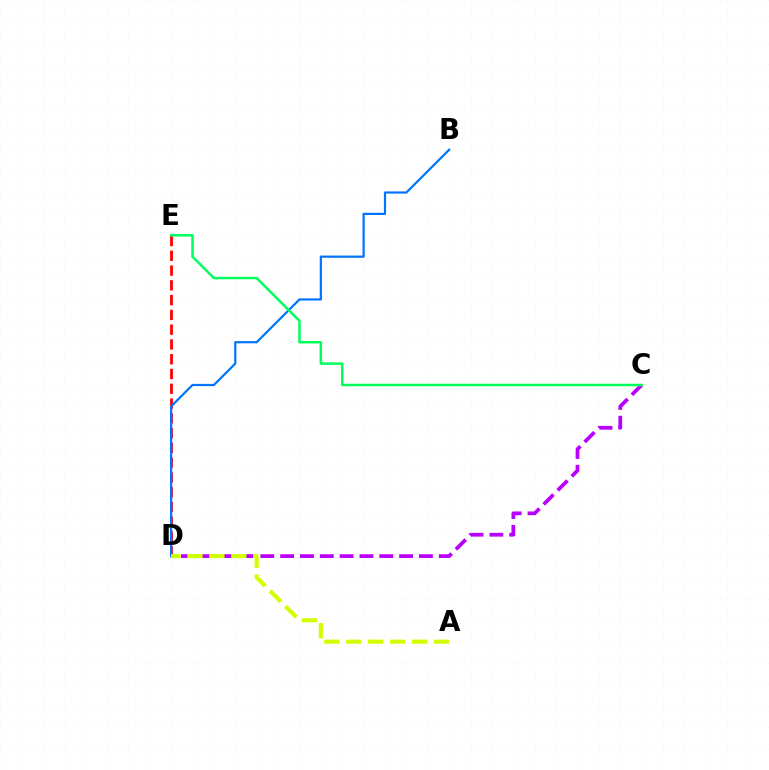{('D', 'E'): [{'color': '#ff0000', 'line_style': 'dashed', 'thickness': 2.01}], ('B', 'D'): [{'color': '#0074ff', 'line_style': 'solid', 'thickness': 1.58}], ('C', 'D'): [{'color': '#b900ff', 'line_style': 'dashed', 'thickness': 2.69}], ('A', 'D'): [{'color': '#d1ff00', 'line_style': 'dashed', 'thickness': 2.98}], ('C', 'E'): [{'color': '#00ff5c', 'line_style': 'solid', 'thickness': 1.8}]}